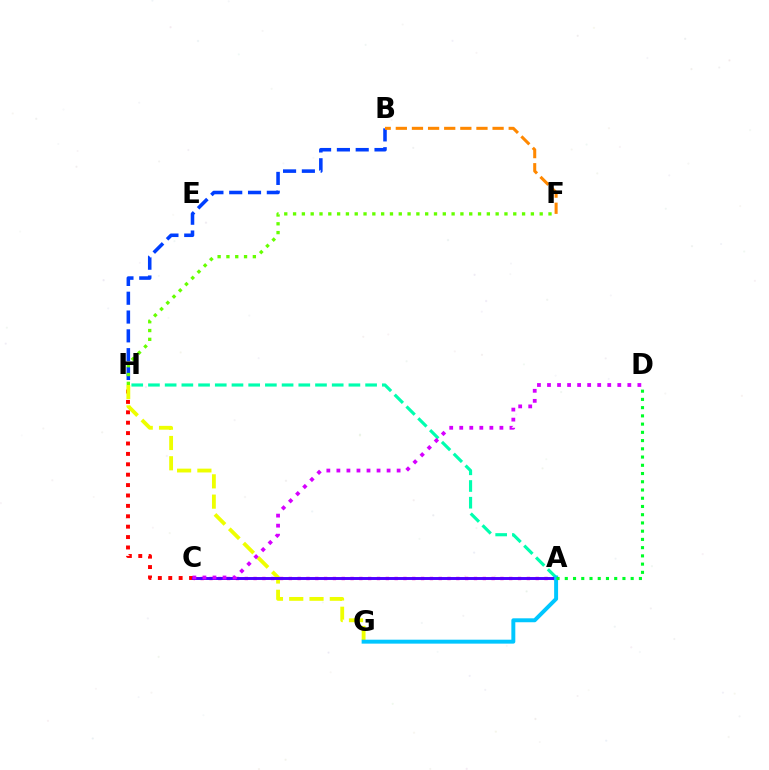{('B', 'H'): [{'color': '#003fff', 'line_style': 'dashed', 'thickness': 2.55}], ('C', 'H'): [{'color': '#ff0000', 'line_style': 'dotted', 'thickness': 2.82}], ('A', 'C'): [{'color': '#ff00a0', 'line_style': 'dotted', 'thickness': 2.4}, {'color': '#4f00ff', 'line_style': 'solid', 'thickness': 2.11}], ('G', 'H'): [{'color': '#eeff00', 'line_style': 'dashed', 'thickness': 2.76}], ('A', 'H'): [{'color': '#00ffaf', 'line_style': 'dashed', 'thickness': 2.27}], ('F', 'H'): [{'color': '#66ff00', 'line_style': 'dotted', 'thickness': 2.39}], ('B', 'F'): [{'color': '#ff8800', 'line_style': 'dashed', 'thickness': 2.19}], ('A', 'G'): [{'color': '#00c7ff', 'line_style': 'solid', 'thickness': 2.84}], ('A', 'D'): [{'color': '#00ff27', 'line_style': 'dotted', 'thickness': 2.24}], ('C', 'D'): [{'color': '#d600ff', 'line_style': 'dotted', 'thickness': 2.73}]}